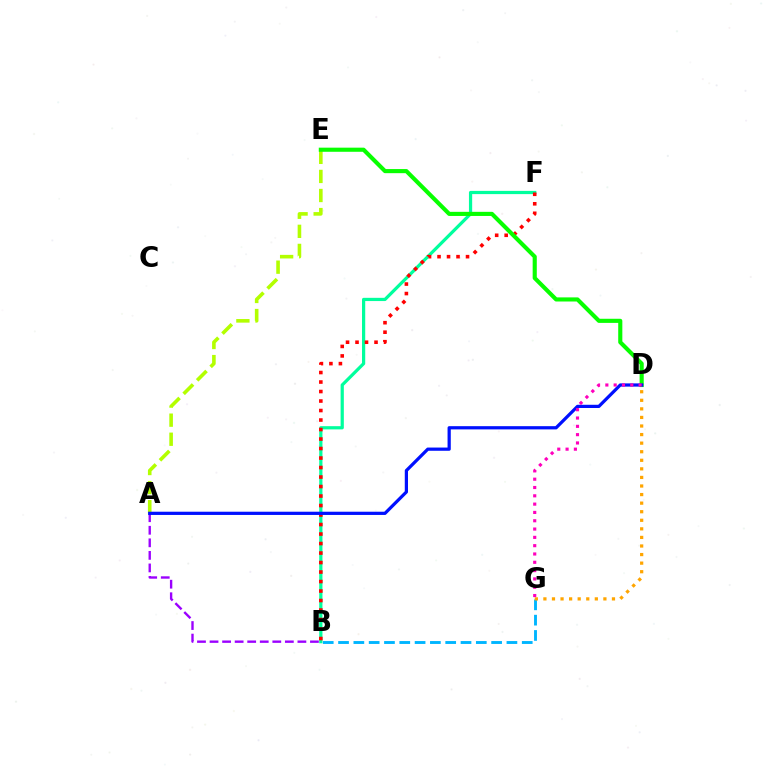{('B', 'G'): [{'color': '#00b5ff', 'line_style': 'dashed', 'thickness': 2.08}], ('B', 'F'): [{'color': '#00ff9d', 'line_style': 'solid', 'thickness': 2.32}, {'color': '#ff0000', 'line_style': 'dotted', 'thickness': 2.58}], ('A', 'E'): [{'color': '#b3ff00', 'line_style': 'dashed', 'thickness': 2.59}], ('A', 'B'): [{'color': '#9b00ff', 'line_style': 'dashed', 'thickness': 1.71}], ('D', 'E'): [{'color': '#08ff00', 'line_style': 'solid', 'thickness': 2.96}], ('A', 'D'): [{'color': '#0010ff', 'line_style': 'solid', 'thickness': 2.32}], ('D', 'G'): [{'color': '#ffa500', 'line_style': 'dotted', 'thickness': 2.33}, {'color': '#ff00bd', 'line_style': 'dotted', 'thickness': 2.26}]}